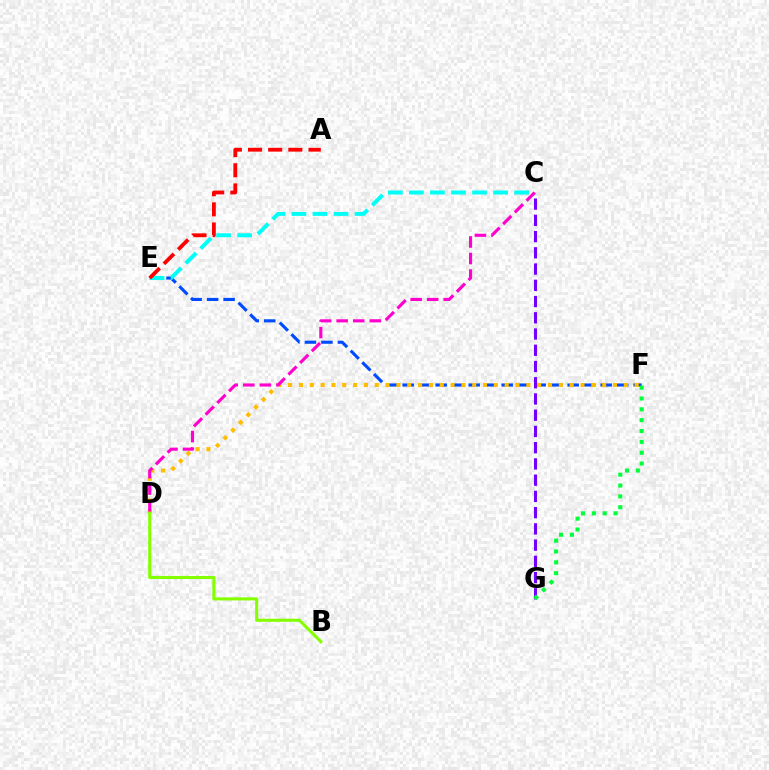{('E', 'F'): [{'color': '#004bff', 'line_style': 'dashed', 'thickness': 2.24}], ('C', 'E'): [{'color': '#00fff6', 'line_style': 'dashed', 'thickness': 2.86}], ('C', 'G'): [{'color': '#7200ff', 'line_style': 'dashed', 'thickness': 2.21}], ('A', 'E'): [{'color': '#ff0000', 'line_style': 'dashed', 'thickness': 2.74}], ('D', 'F'): [{'color': '#ffbd00', 'line_style': 'dotted', 'thickness': 2.94}], ('B', 'D'): [{'color': '#84ff00', 'line_style': 'solid', 'thickness': 2.21}], ('C', 'D'): [{'color': '#ff00cf', 'line_style': 'dashed', 'thickness': 2.25}], ('F', 'G'): [{'color': '#00ff39', 'line_style': 'dotted', 'thickness': 2.95}]}